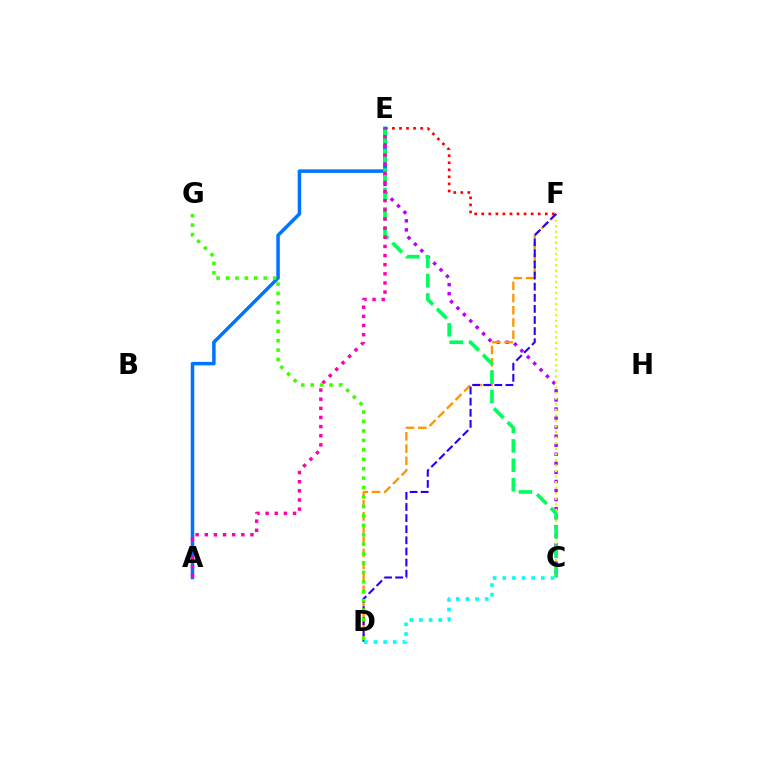{('C', 'E'): [{'color': '#b900ff', 'line_style': 'dotted', 'thickness': 2.46}, {'color': '#00ff5c', 'line_style': 'dashed', 'thickness': 2.63}], ('E', 'F'): [{'color': '#ff0000', 'line_style': 'dotted', 'thickness': 1.92}], ('A', 'E'): [{'color': '#0074ff', 'line_style': 'solid', 'thickness': 2.52}, {'color': '#ff00ac', 'line_style': 'dotted', 'thickness': 2.48}], ('C', 'F'): [{'color': '#d1ff00', 'line_style': 'dotted', 'thickness': 1.51}], ('D', 'F'): [{'color': '#ff9400', 'line_style': 'dashed', 'thickness': 1.66}, {'color': '#2500ff', 'line_style': 'dashed', 'thickness': 1.51}], ('C', 'D'): [{'color': '#00fff6', 'line_style': 'dotted', 'thickness': 2.62}], ('D', 'G'): [{'color': '#3dff00', 'line_style': 'dotted', 'thickness': 2.56}]}